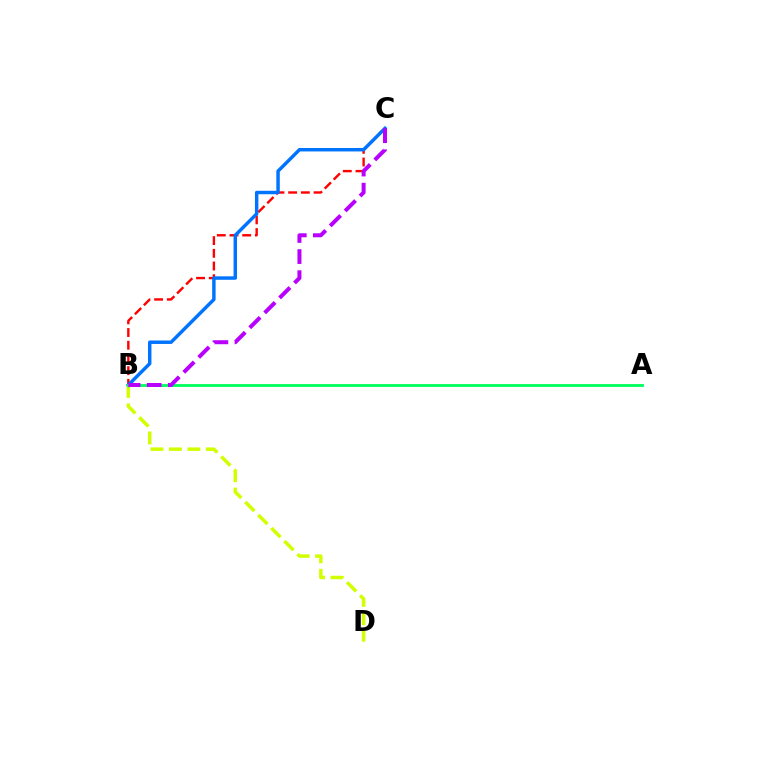{('B', 'D'): [{'color': '#d1ff00', 'line_style': 'dashed', 'thickness': 2.51}], ('B', 'C'): [{'color': '#ff0000', 'line_style': 'dashed', 'thickness': 1.73}, {'color': '#0074ff', 'line_style': 'solid', 'thickness': 2.49}, {'color': '#b900ff', 'line_style': 'dashed', 'thickness': 2.87}], ('A', 'B'): [{'color': '#00ff5c', 'line_style': 'solid', 'thickness': 2.04}]}